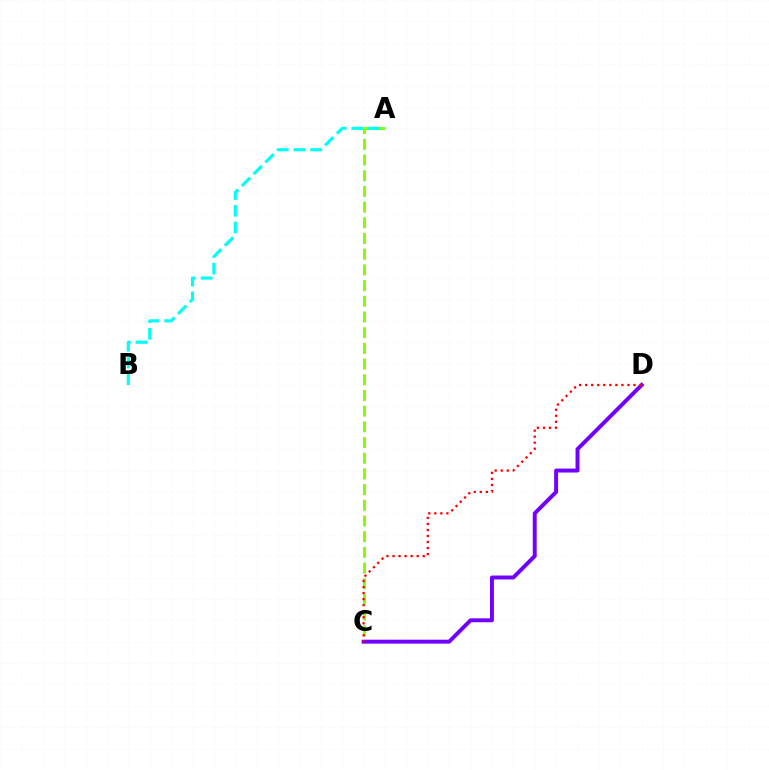{('A', 'C'): [{'color': '#84ff00', 'line_style': 'dashed', 'thickness': 2.13}], ('A', 'B'): [{'color': '#00fff6', 'line_style': 'dashed', 'thickness': 2.27}], ('C', 'D'): [{'color': '#7200ff', 'line_style': 'solid', 'thickness': 2.83}, {'color': '#ff0000', 'line_style': 'dotted', 'thickness': 1.64}]}